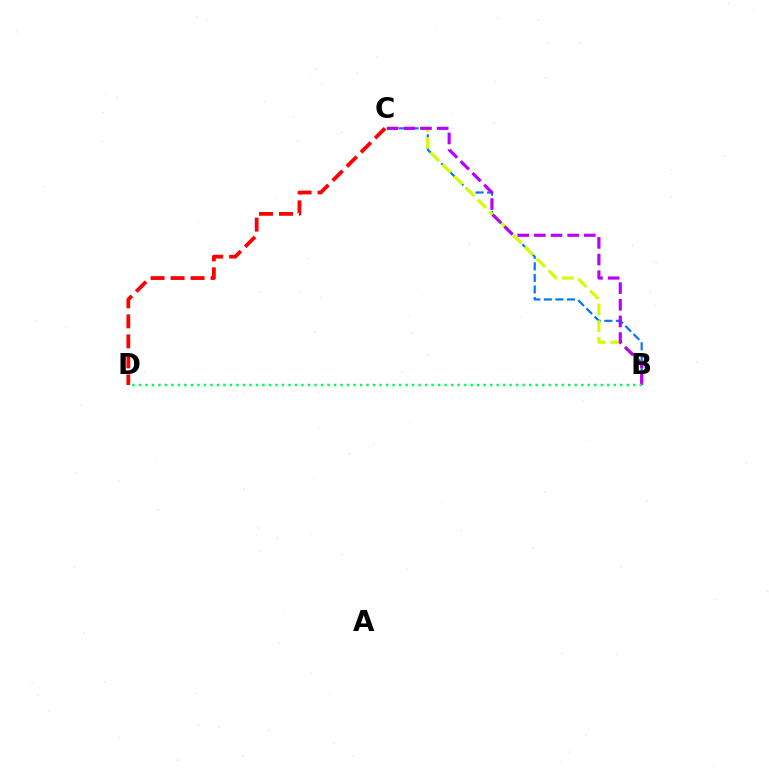{('B', 'C'): [{'color': '#0074ff', 'line_style': 'dashed', 'thickness': 1.57}, {'color': '#d1ff00', 'line_style': 'dashed', 'thickness': 2.26}, {'color': '#b900ff', 'line_style': 'dashed', 'thickness': 2.26}], ('B', 'D'): [{'color': '#00ff5c', 'line_style': 'dotted', 'thickness': 1.77}], ('C', 'D'): [{'color': '#ff0000', 'line_style': 'dashed', 'thickness': 2.72}]}